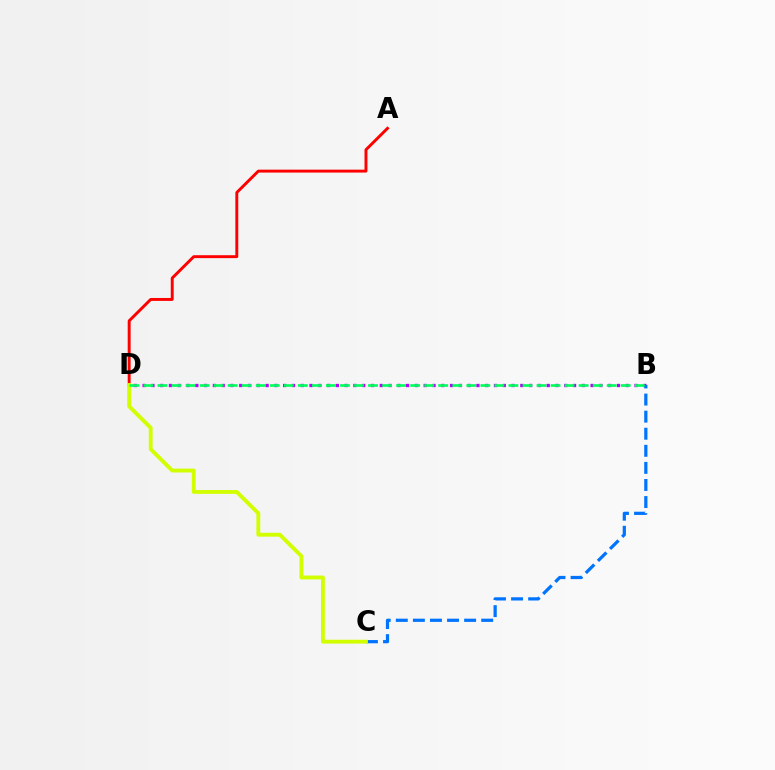{('A', 'D'): [{'color': '#ff0000', 'line_style': 'solid', 'thickness': 2.11}], ('B', 'D'): [{'color': '#b900ff', 'line_style': 'dotted', 'thickness': 2.39}, {'color': '#00ff5c', 'line_style': 'dashed', 'thickness': 1.91}], ('B', 'C'): [{'color': '#0074ff', 'line_style': 'dashed', 'thickness': 2.32}], ('C', 'D'): [{'color': '#d1ff00', 'line_style': 'solid', 'thickness': 2.78}]}